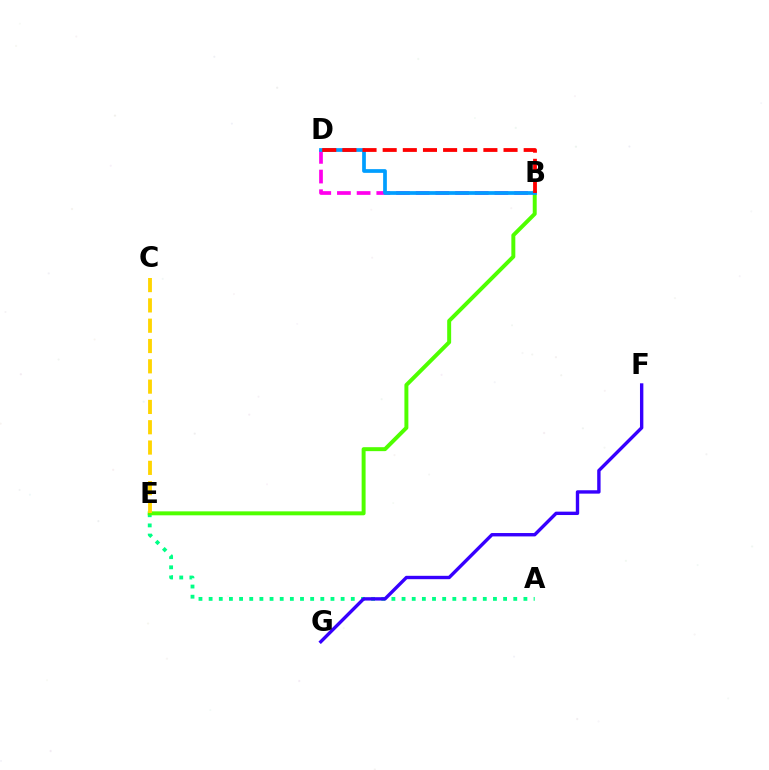{('A', 'E'): [{'color': '#00ff86', 'line_style': 'dotted', 'thickness': 2.76}], ('F', 'G'): [{'color': '#3700ff', 'line_style': 'solid', 'thickness': 2.43}], ('B', 'E'): [{'color': '#4fff00', 'line_style': 'solid', 'thickness': 2.85}], ('C', 'E'): [{'color': '#ffd500', 'line_style': 'dashed', 'thickness': 2.76}], ('B', 'D'): [{'color': '#ff00ed', 'line_style': 'dashed', 'thickness': 2.67}, {'color': '#009eff', 'line_style': 'solid', 'thickness': 2.68}, {'color': '#ff0000', 'line_style': 'dashed', 'thickness': 2.74}]}